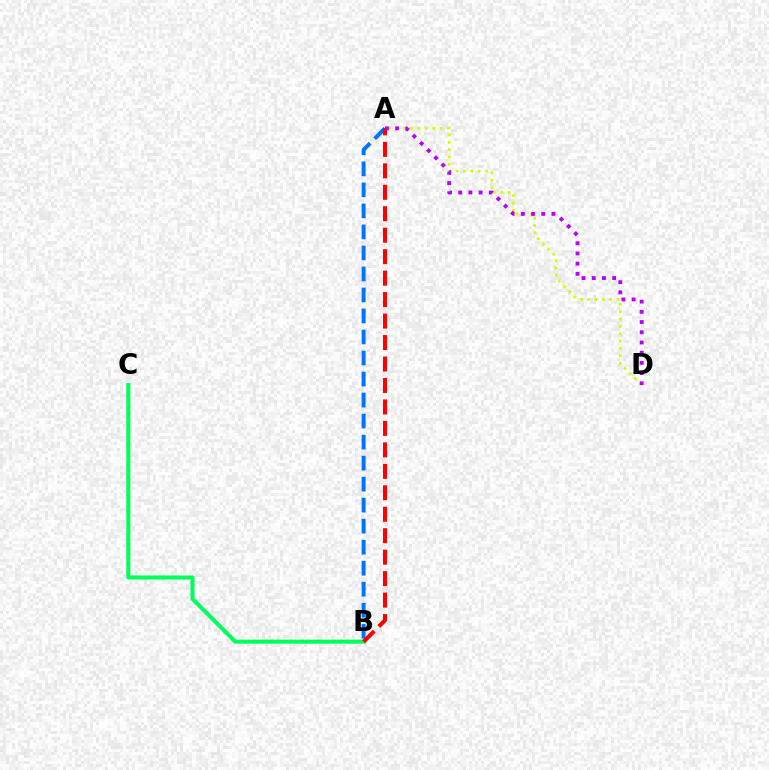{('A', 'B'): [{'color': '#0074ff', 'line_style': 'dashed', 'thickness': 2.86}, {'color': '#ff0000', 'line_style': 'dashed', 'thickness': 2.92}], ('A', 'D'): [{'color': '#d1ff00', 'line_style': 'dotted', 'thickness': 1.99}, {'color': '#b900ff', 'line_style': 'dotted', 'thickness': 2.77}], ('B', 'C'): [{'color': '#00ff5c', 'line_style': 'solid', 'thickness': 2.91}]}